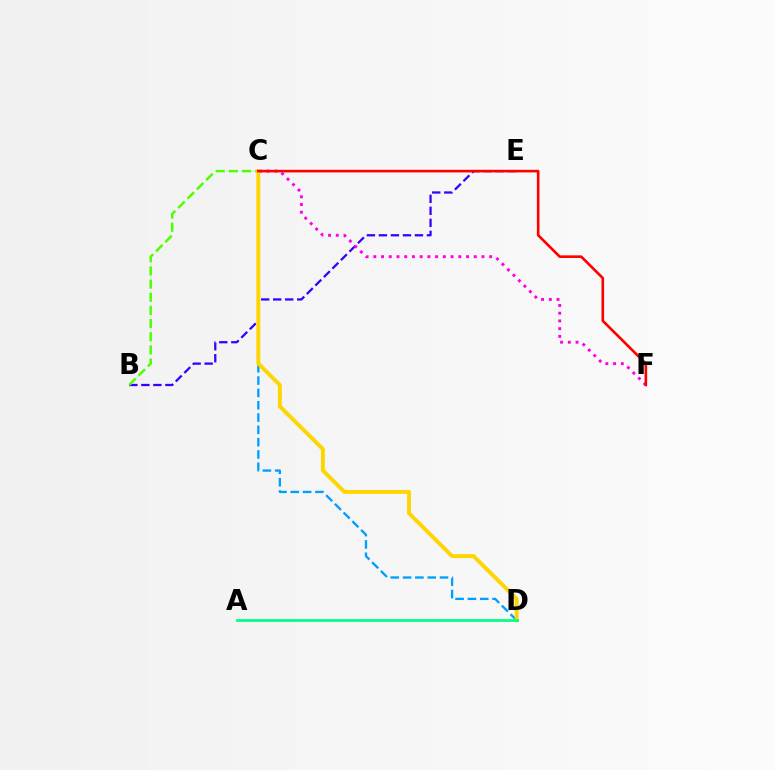{('B', 'E'): [{'color': '#3700ff', 'line_style': 'dashed', 'thickness': 1.63}], ('C', 'F'): [{'color': '#ff00ed', 'line_style': 'dotted', 'thickness': 2.1}, {'color': '#ff0000', 'line_style': 'solid', 'thickness': 1.89}], ('B', 'C'): [{'color': '#4fff00', 'line_style': 'dashed', 'thickness': 1.79}], ('C', 'D'): [{'color': '#009eff', 'line_style': 'dashed', 'thickness': 1.67}, {'color': '#ffd500', 'line_style': 'solid', 'thickness': 2.81}], ('A', 'D'): [{'color': '#00ff86', 'line_style': 'solid', 'thickness': 1.98}]}